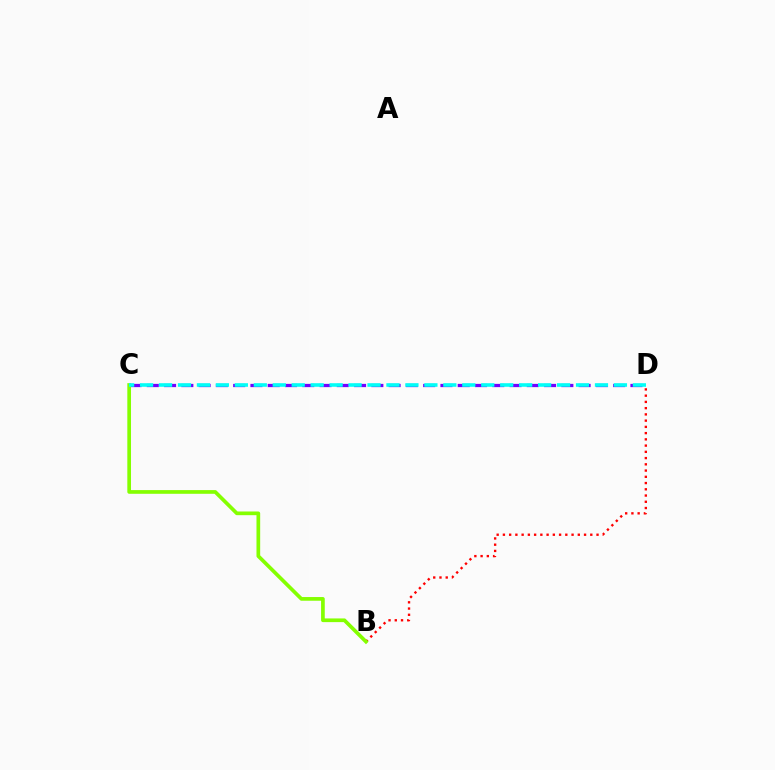{('B', 'D'): [{'color': '#ff0000', 'line_style': 'dotted', 'thickness': 1.7}], ('C', 'D'): [{'color': '#7200ff', 'line_style': 'dashed', 'thickness': 2.35}, {'color': '#00fff6', 'line_style': 'dashed', 'thickness': 2.57}], ('B', 'C'): [{'color': '#84ff00', 'line_style': 'solid', 'thickness': 2.66}]}